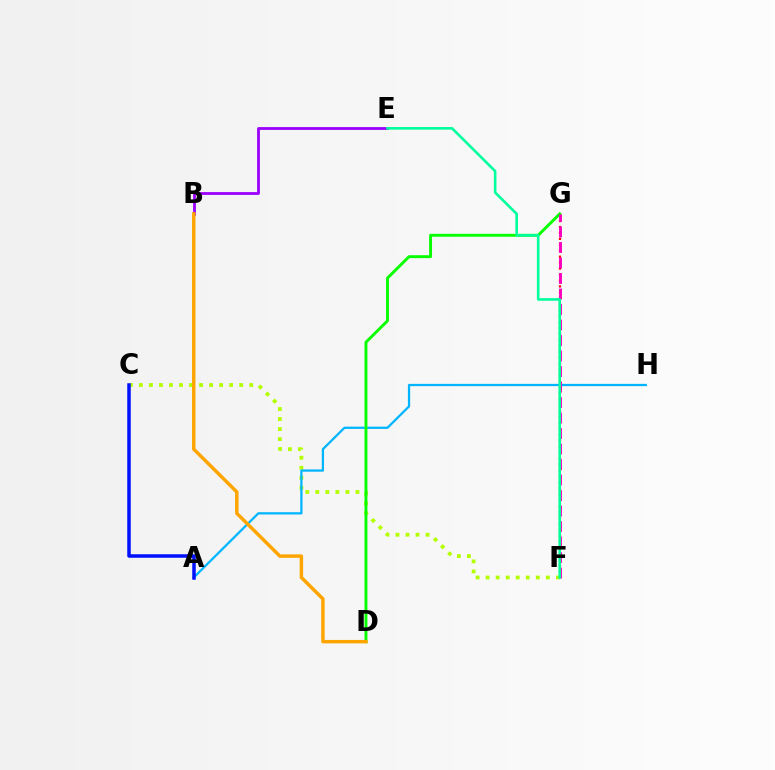{('B', 'E'): [{'color': '#9b00ff', 'line_style': 'solid', 'thickness': 2.02}], ('F', 'G'): [{'color': '#ff0000', 'line_style': 'dotted', 'thickness': 1.61}, {'color': '#ff00bd', 'line_style': 'dashed', 'thickness': 2.11}], ('C', 'F'): [{'color': '#b3ff00', 'line_style': 'dotted', 'thickness': 2.73}], ('A', 'H'): [{'color': '#00b5ff', 'line_style': 'solid', 'thickness': 1.62}], ('D', 'G'): [{'color': '#08ff00', 'line_style': 'solid', 'thickness': 2.1}], ('A', 'C'): [{'color': '#0010ff', 'line_style': 'solid', 'thickness': 2.52}], ('B', 'D'): [{'color': '#ffa500', 'line_style': 'solid', 'thickness': 2.48}], ('E', 'F'): [{'color': '#00ff9d', 'line_style': 'solid', 'thickness': 1.87}]}